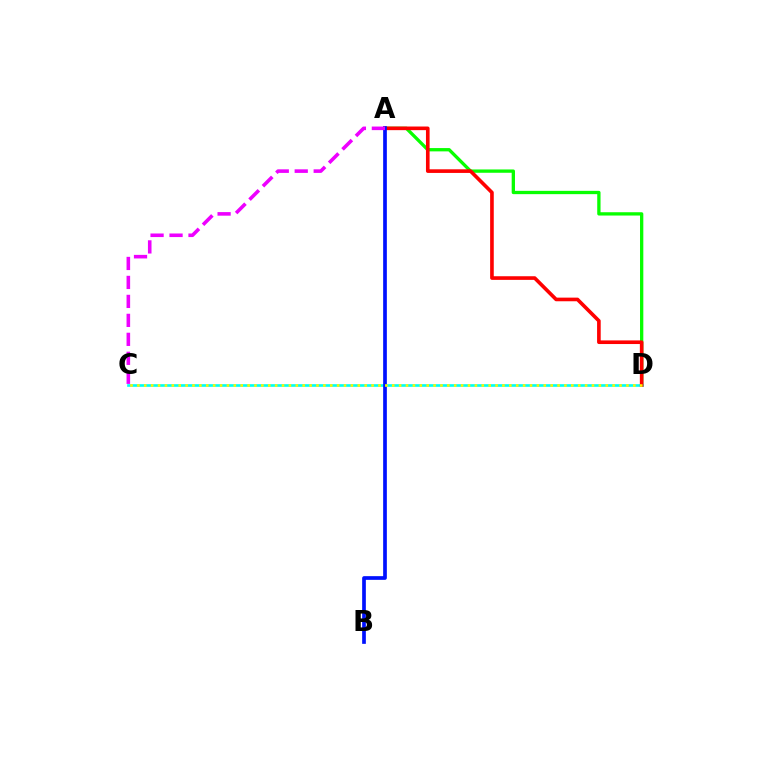{('A', 'D'): [{'color': '#08ff00', 'line_style': 'solid', 'thickness': 2.38}, {'color': '#ff0000', 'line_style': 'solid', 'thickness': 2.62}], ('C', 'D'): [{'color': '#00fff6', 'line_style': 'solid', 'thickness': 1.91}, {'color': '#fcf500', 'line_style': 'dotted', 'thickness': 1.87}], ('A', 'B'): [{'color': '#0010ff', 'line_style': 'solid', 'thickness': 2.66}], ('A', 'C'): [{'color': '#ee00ff', 'line_style': 'dashed', 'thickness': 2.58}]}